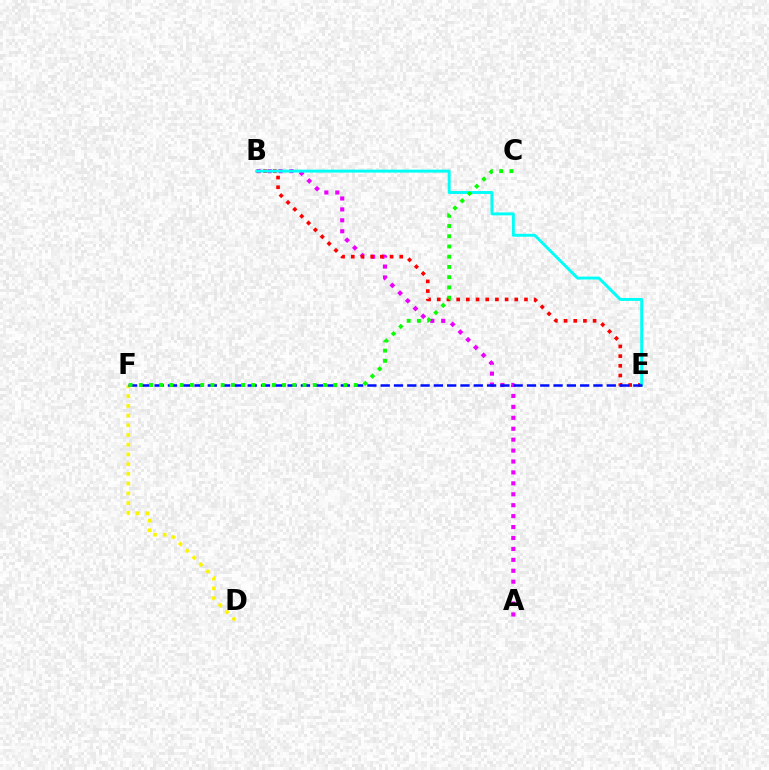{('A', 'B'): [{'color': '#ee00ff', 'line_style': 'dotted', 'thickness': 2.97}], ('D', 'F'): [{'color': '#fcf500', 'line_style': 'dotted', 'thickness': 2.64}], ('B', 'E'): [{'color': '#ff0000', 'line_style': 'dotted', 'thickness': 2.63}, {'color': '#00fff6', 'line_style': 'solid', 'thickness': 2.11}], ('E', 'F'): [{'color': '#0010ff', 'line_style': 'dashed', 'thickness': 1.81}], ('C', 'F'): [{'color': '#08ff00', 'line_style': 'dotted', 'thickness': 2.78}]}